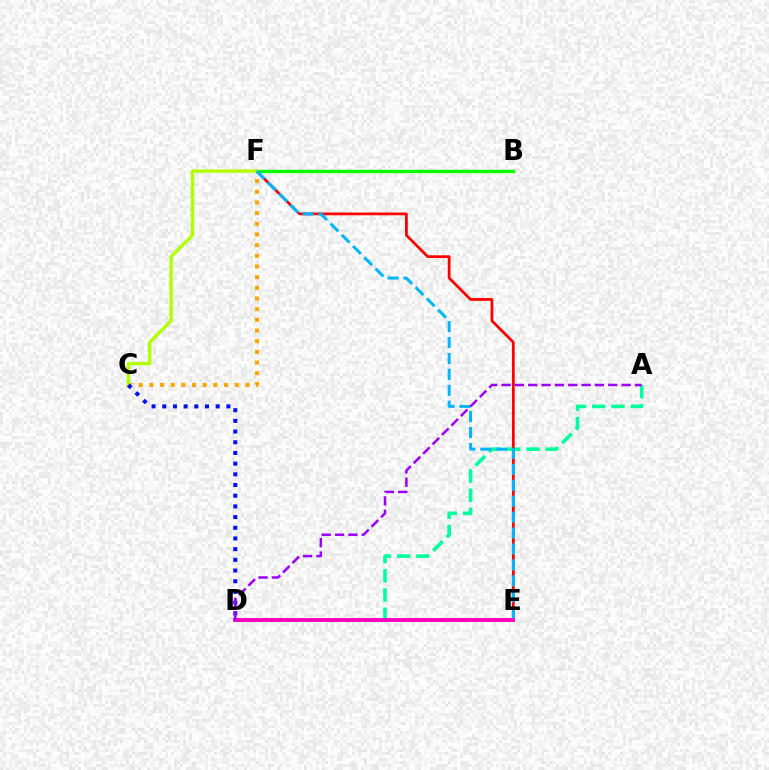{('A', 'D'): [{'color': '#00ff9d', 'line_style': 'dashed', 'thickness': 2.61}, {'color': '#9b00ff', 'line_style': 'dashed', 'thickness': 1.81}], ('B', 'F'): [{'color': '#08ff00', 'line_style': 'solid', 'thickness': 2.43}], ('C', 'F'): [{'color': '#ffa500', 'line_style': 'dotted', 'thickness': 2.9}, {'color': '#b3ff00', 'line_style': 'solid', 'thickness': 2.44}], ('E', 'F'): [{'color': '#ff0000', 'line_style': 'solid', 'thickness': 1.99}, {'color': '#00b5ff', 'line_style': 'dashed', 'thickness': 2.16}], ('D', 'E'): [{'color': '#ff00bd', 'line_style': 'solid', 'thickness': 2.78}], ('C', 'D'): [{'color': '#0010ff', 'line_style': 'dotted', 'thickness': 2.9}]}